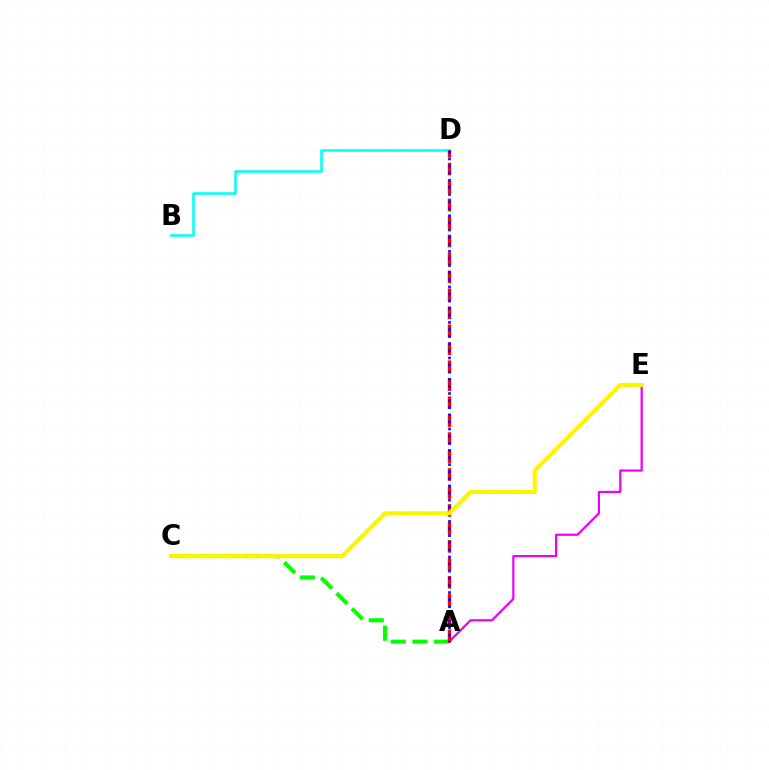{('A', 'E'): [{'color': '#ee00ff', 'line_style': 'solid', 'thickness': 1.6}], ('B', 'D'): [{'color': '#00fff6', 'line_style': 'solid', 'thickness': 1.84}], ('A', 'C'): [{'color': '#08ff00', 'line_style': 'dashed', 'thickness': 2.95}], ('A', 'D'): [{'color': '#ff0000', 'line_style': 'dashed', 'thickness': 2.44}, {'color': '#0010ff', 'line_style': 'dotted', 'thickness': 1.93}], ('C', 'E'): [{'color': '#fcf500', 'line_style': 'solid', 'thickness': 3.0}]}